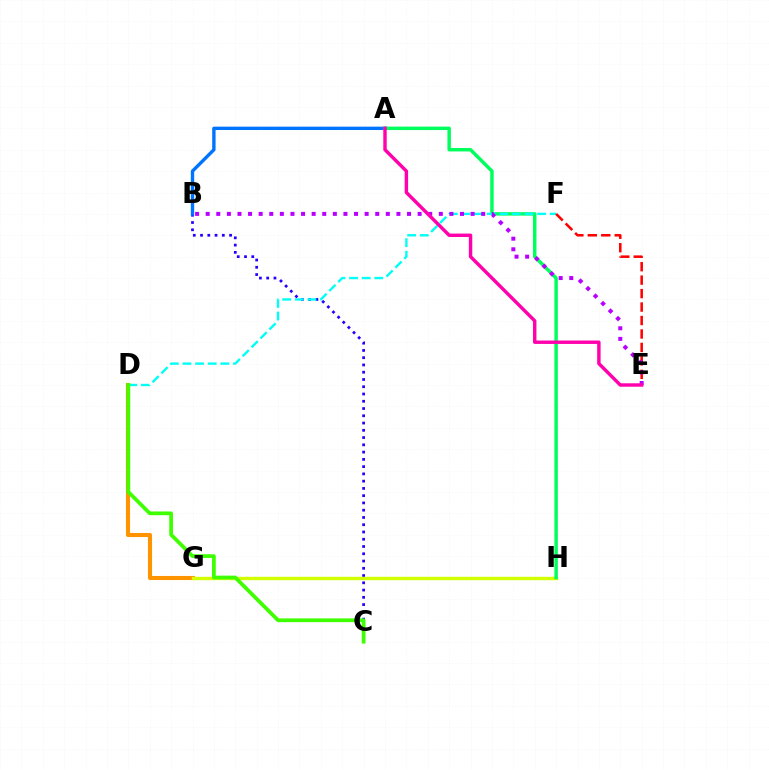{('B', 'C'): [{'color': '#2500ff', 'line_style': 'dotted', 'thickness': 1.97}], ('A', 'B'): [{'color': '#0074ff', 'line_style': 'solid', 'thickness': 2.43}], ('D', 'G'): [{'color': '#ff9400', 'line_style': 'solid', 'thickness': 2.94}], ('G', 'H'): [{'color': '#d1ff00', 'line_style': 'solid', 'thickness': 2.44}], ('A', 'H'): [{'color': '#00ff5c', 'line_style': 'solid', 'thickness': 2.49}], ('D', 'F'): [{'color': '#00fff6', 'line_style': 'dashed', 'thickness': 1.71}], ('C', 'D'): [{'color': '#3dff00', 'line_style': 'solid', 'thickness': 2.69}], ('E', 'F'): [{'color': '#ff0000', 'line_style': 'dashed', 'thickness': 1.83}], ('B', 'E'): [{'color': '#b900ff', 'line_style': 'dotted', 'thickness': 2.88}], ('A', 'E'): [{'color': '#ff00ac', 'line_style': 'solid', 'thickness': 2.46}]}